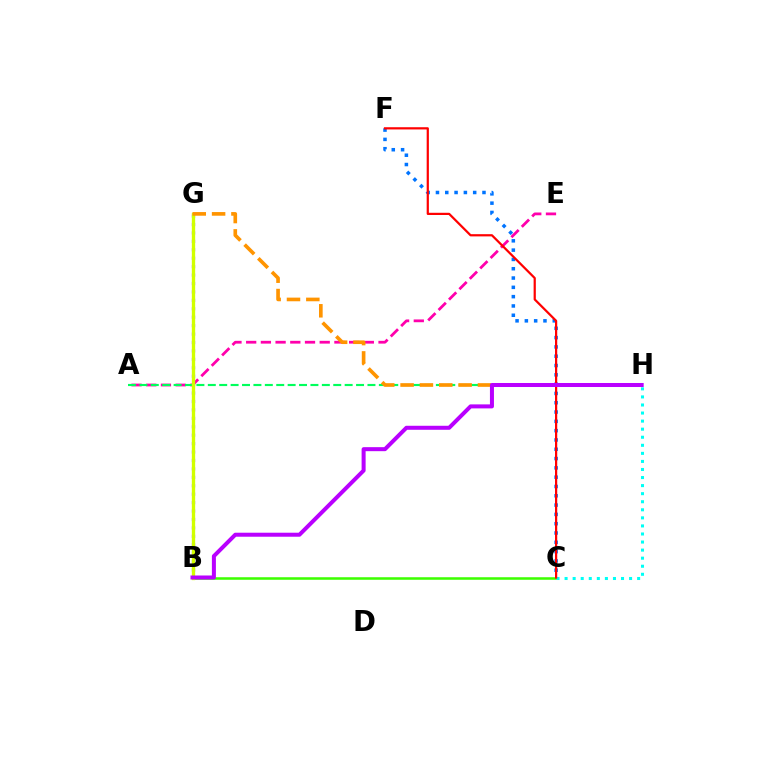{('C', 'F'): [{'color': '#0074ff', 'line_style': 'dotted', 'thickness': 2.53}, {'color': '#ff0000', 'line_style': 'solid', 'thickness': 1.6}], ('B', 'C'): [{'color': '#3dff00', 'line_style': 'solid', 'thickness': 1.83}], ('B', 'G'): [{'color': '#2500ff', 'line_style': 'dotted', 'thickness': 2.29}, {'color': '#d1ff00', 'line_style': 'solid', 'thickness': 2.4}], ('C', 'H'): [{'color': '#00fff6', 'line_style': 'dotted', 'thickness': 2.19}], ('A', 'E'): [{'color': '#ff00ac', 'line_style': 'dashed', 'thickness': 2.0}], ('A', 'H'): [{'color': '#00ff5c', 'line_style': 'dashed', 'thickness': 1.55}], ('G', 'H'): [{'color': '#ff9400', 'line_style': 'dashed', 'thickness': 2.63}], ('B', 'H'): [{'color': '#b900ff', 'line_style': 'solid', 'thickness': 2.89}]}